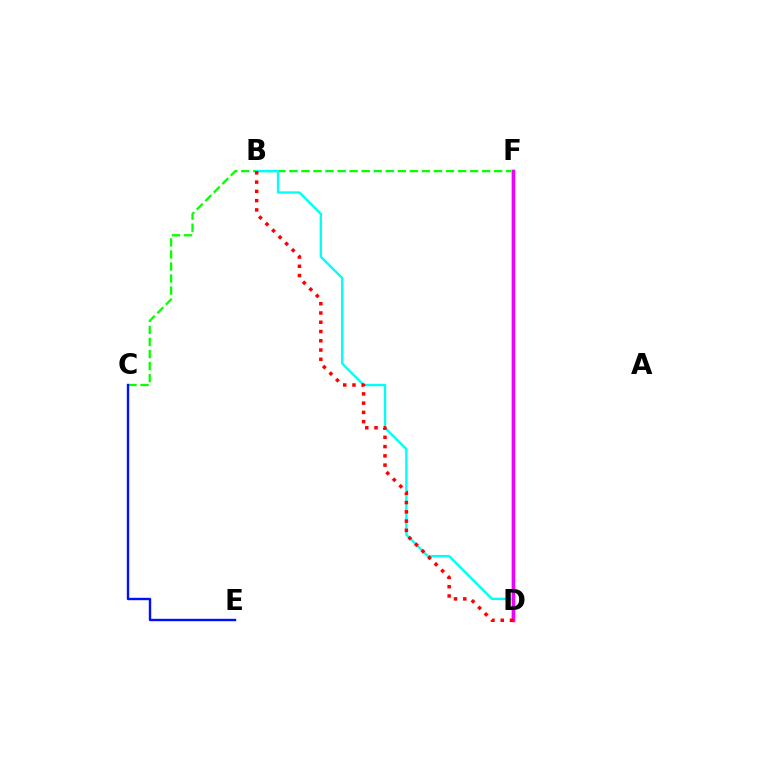{('C', 'F'): [{'color': '#08ff00', 'line_style': 'dashed', 'thickness': 1.64}], ('C', 'E'): [{'color': '#0010ff', 'line_style': 'solid', 'thickness': 1.73}], ('B', 'D'): [{'color': '#00fff6', 'line_style': 'solid', 'thickness': 1.7}, {'color': '#ff0000', 'line_style': 'dotted', 'thickness': 2.52}], ('D', 'F'): [{'color': '#fcf500', 'line_style': 'solid', 'thickness': 2.56}, {'color': '#ee00ff', 'line_style': 'solid', 'thickness': 2.48}]}